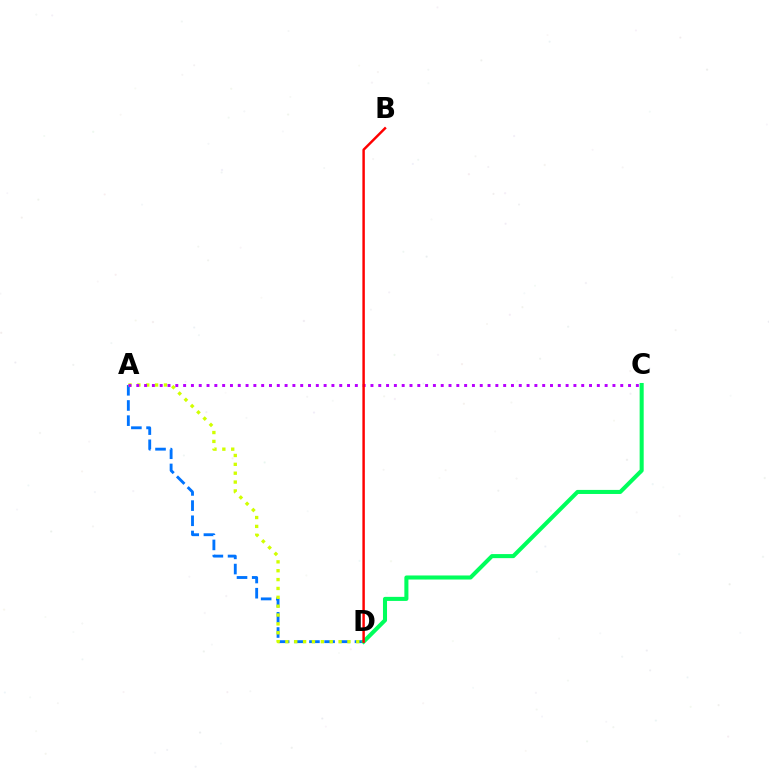{('A', 'D'): [{'color': '#0074ff', 'line_style': 'dashed', 'thickness': 2.06}, {'color': '#d1ff00', 'line_style': 'dotted', 'thickness': 2.41}], ('A', 'C'): [{'color': '#b900ff', 'line_style': 'dotted', 'thickness': 2.12}], ('C', 'D'): [{'color': '#00ff5c', 'line_style': 'solid', 'thickness': 2.92}], ('B', 'D'): [{'color': '#ff0000', 'line_style': 'solid', 'thickness': 1.77}]}